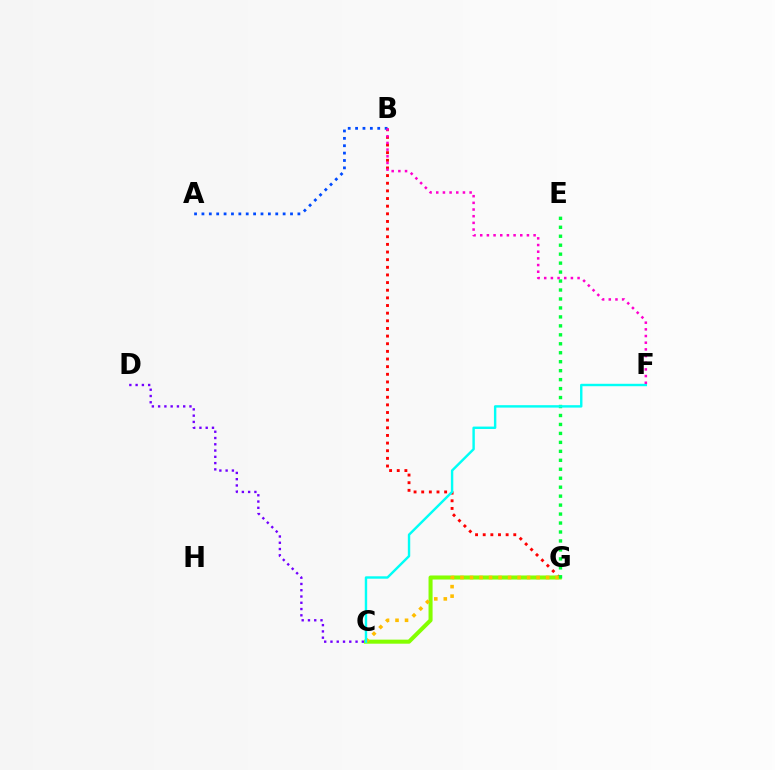{('B', 'G'): [{'color': '#ff0000', 'line_style': 'dotted', 'thickness': 2.08}], ('C', 'G'): [{'color': '#84ff00', 'line_style': 'solid', 'thickness': 2.92}, {'color': '#ffbd00', 'line_style': 'dotted', 'thickness': 2.59}], ('E', 'G'): [{'color': '#00ff39', 'line_style': 'dotted', 'thickness': 2.44}], ('C', 'D'): [{'color': '#7200ff', 'line_style': 'dotted', 'thickness': 1.7}], ('A', 'B'): [{'color': '#004bff', 'line_style': 'dotted', 'thickness': 2.01}], ('C', 'F'): [{'color': '#00fff6', 'line_style': 'solid', 'thickness': 1.74}], ('B', 'F'): [{'color': '#ff00cf', 'line_style': 'dotted', 'thickness': 1.81}]}